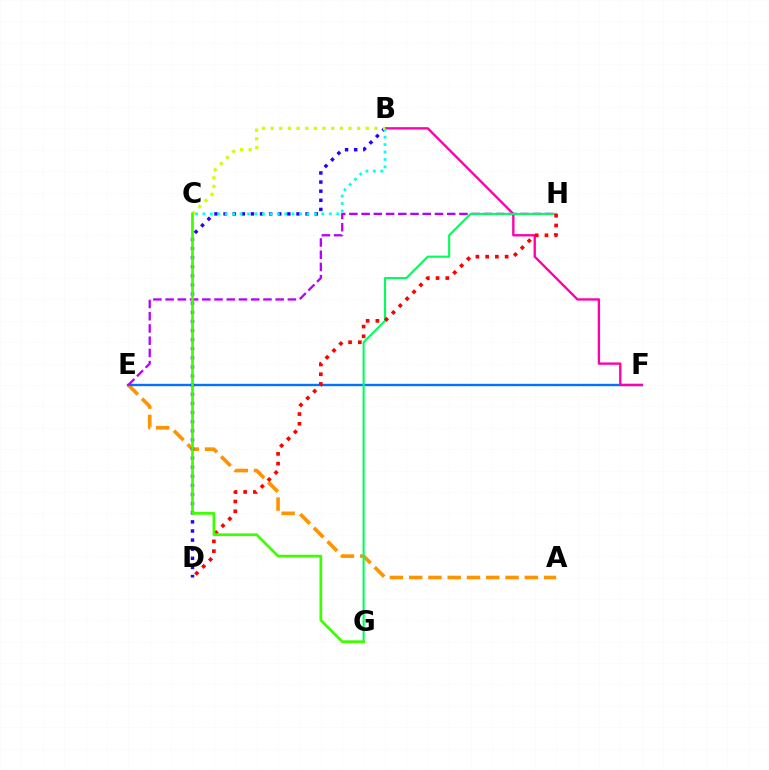{('A', 'E'): [{'color': '#ff9400', 'line_style': 'dashed', 'thickness': 2.62}], ('E', 'F'): [{'color': '#0074ff', 'line_style': 'solid', 'thickness': 1.7}], ('B', 'F'): [{'color': '#ff00ac', 'line_style': 'solid', 'thickness': 1.69}], ('B', 'D'): [{'color': '#2500ff', 'line_style': 'dotted', 'thickness': 2.48}], ('E', 'H'): [{'color': '#b900ff', 'line_style': 'dashed', 'thickness': 1.66}], ('G', 'H'): [{'color': '#00ff5c', 'line_style': 'solid', 'thickness': 1.52}], ('B', 'C'): [{'color': '#00fff6', 'line_style': 'dotted', 'thickness': 2.02}, {'color': '#d1ff00', 'line_style': 'dotted', 'thickness': 2.35}], ('D', 'H'): [{'color': '#ff0000', 'line_style': 'dotted', 'thickness': 2.65}], ('C', 'G'): [{'color': '#3dff00', 'line_style': 'solid', 'thickness': 1.96}]}